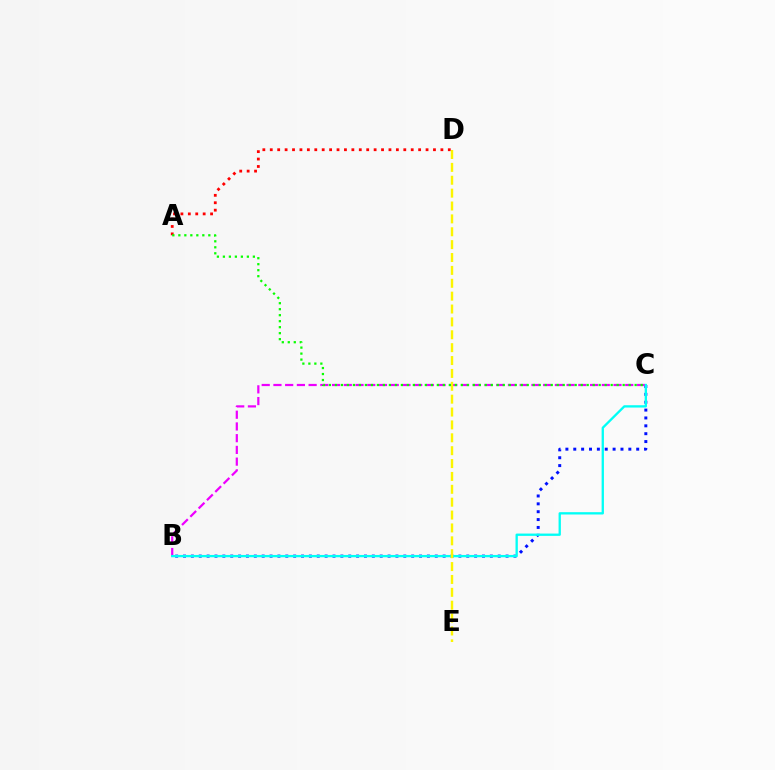{('B', 'C'): [{'color': '#0010ff', 'line_style': 'dotted', 'thickness': 2.14}, {'color': '#ee00ff', 'line_style': 'dashed', 'thickness': 1.59}, {'color': '#00fff6', 'line_style': 'solid', 'thickness': 1.67}], ('A', 'D'): [{'color': '#ff0000', 'line_style': 'dotted', 'thickness': 2.02}], ('D', 'E'): [{'color': '#fcf500', 'line_style': 'dashed', 'thickness': 1.75}], ('A', 'C'): [{'color': '#08ff00', 'line_style': 'dotted', 'thickness': 1.63}]}